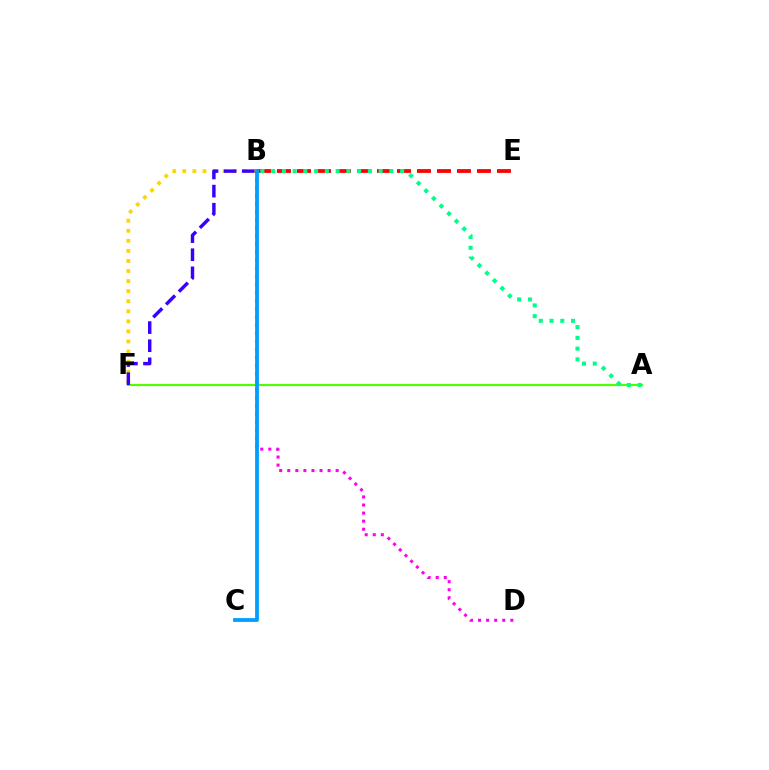{('B', 'F'): [{'color': '#ffd500', 'line_style': 'dotted', 'thickness': 2.73}, {'color': '#3700ff', 'line_style': 'dashed', 'thickness': 2.46}], ('A', 'F'): [{'color': '#4fff00', 'line_style': 'solid', 'thickness': 1.55}], ('B', 'E'): [{'color': '#ff0000', 'line_style': 'dashed', 'thickness': 2.72}], ('B', 'D'): [{'color': '#ff00ed', 'line_style': 'dotted', 'thickness': 2.19}], ('A', 'B'): [{'color': '#00ff86', 'line_style': 'dotted', 'thickness': 2.92}], ('B', 'C'): [{'color': '#009eff', 'line_style': 'solid', 'thickness': 2.72}]}